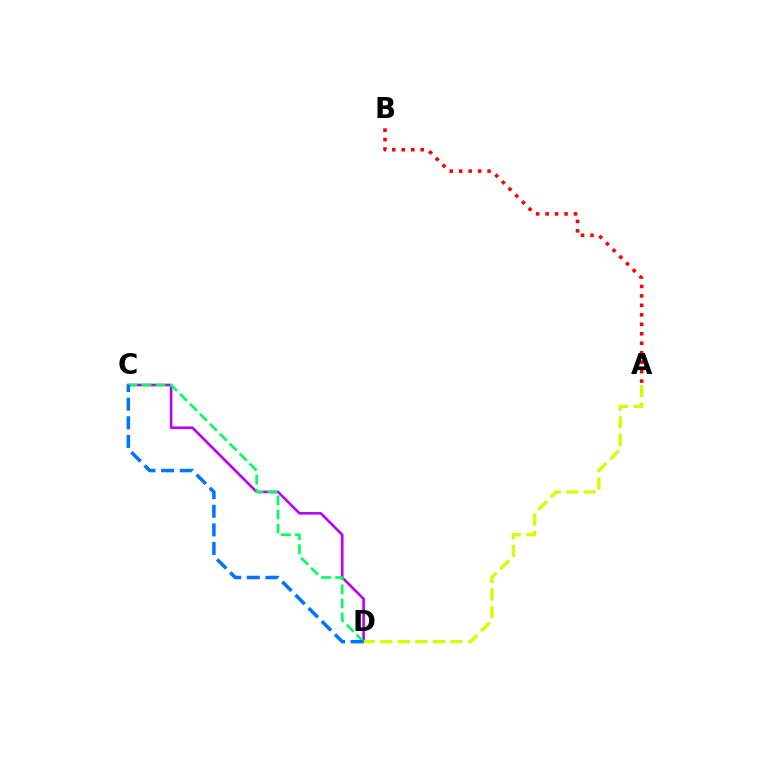{('C', 'D'): [{'color': '#b900ff', 'line_style': 'solid', 'thickness': 1.89}, {'color': '#00ff5c', 'line_style': 'dashed', 'thickness': 1.91}, {'color': '#0074ff', 'line_style': 'dashed', 'thickness': 2.53}], ('A', 'B'): [{'color': '#ff0000', 'line_style': 'dotted', 'thickness': 2.57}], ('A', 'D'): [{'color': '#d1ff00', 'line_style': 'dashed', 'thickness': 2.38}]}